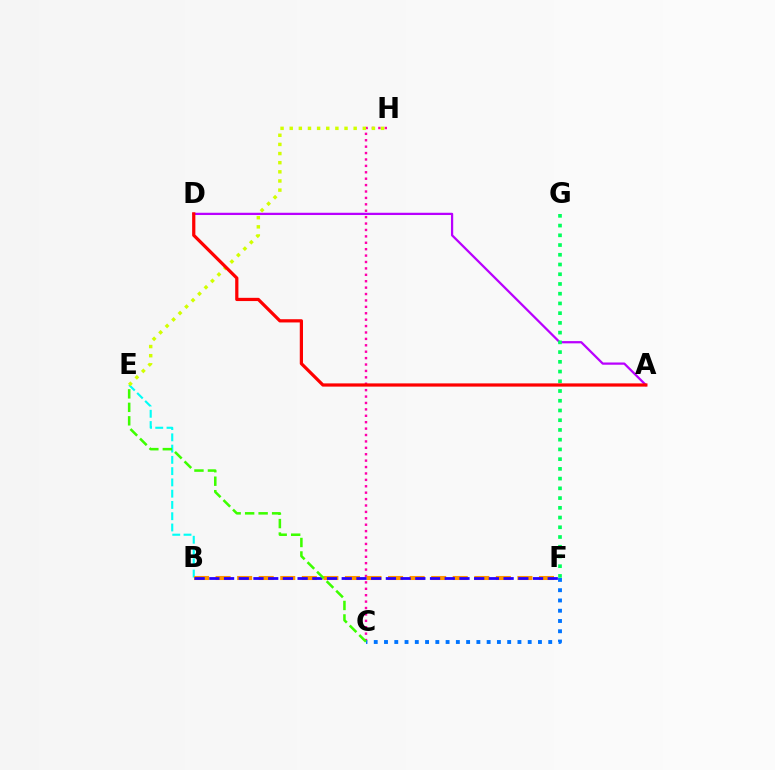{('A', 'D'): [{'color': '#b900ff', 'line_style': 'solid', 'thickness': 1.62}, {'color': '#ff0000', 'line_style': 'solid', 'thickness': 2.32}], ('B', 'E'): [{'color': '#00fff6', 'line_style': 'dashed', 'thickness': 1.53}], ('C', 'H'): [{'color': '#ff00ac', 'line_style': 'dotted', 'thickness': 1.74}], ('F', 'G'): [{'color': '#00ff5c', 'line_style': 'dotted', 'thickness': 2.64}], ('C', 'F'): [{'color': '#0074ff', 'line_style': 'dotted', 'thickness': 2.79}], ('B', 'F'): [{'color': '#ff9400', 'line_style': 'dashed', 'thickness': 2.93}, {'color': '#2500ff', 'line_style': 'dashed', 'thickness': 2.0}], ('E', 'H'): [{'color': '#d1ff00', 'line_style': 'dotted', 'thickness': 2.48}], ('C', 'E'): [{'color': '#3dff00', 'line_style': 'dashed', 'thickness': 1.83}]}